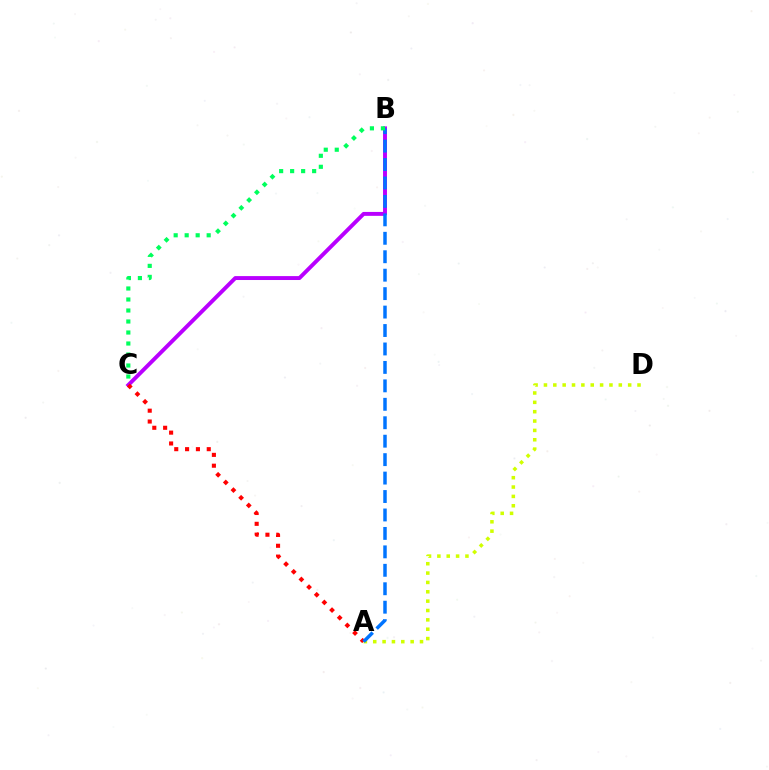{('B', 'C'): [{'color': '#b900ff', 'line_style': 'solid', 'thickness': 2.82}, {'color': '#00ff5c', 'line_style': 'dotted', 'thickness': 2.99}], ('A', 'D'): [{'color': '#d1ff00', 'line_style': 'dotted', 'thickness': 2.54}], ('A', 'C'): [{'color': '#ff0000', 'line_style': 'dotted', 'thickness': 2.94}], ('A', 'B'): [{'color': '#0074ff', 'line_style': 'dashed', 'thickness': 2.51}]}